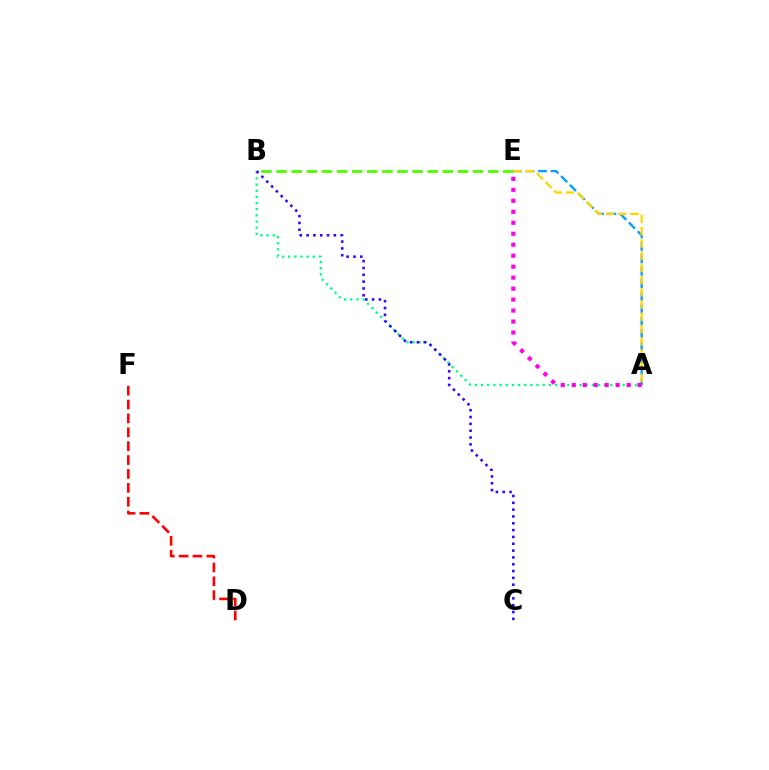{('B', 'E'): [{'color': '#4fff00', 'line_style': 'dashed', 'thickness': 2.05}], ('A', 'E'): [{'color': '#009eff', 'line_style': 'dashed', 'thickness': 1.69}, {'color': '#ff00ed', 'line_style': 'dotted', 'thickness': 2.98}, {'color': '#ffd500', 'line_style': 'dashed', 'thickness': 1.66}], ('A', 'B'): [{'color': '#00ff86', 'line_style': 'dotted', 'thickness': 1.67}], ('B', 'C'): [{'color': '#3700ff', 'line_style': 'dotted', 'thickness': 1.85}], ('D', 'F'): [{'color': '#ff0000', 'line_style': 'dashed', 'thickness': 1.89}]}